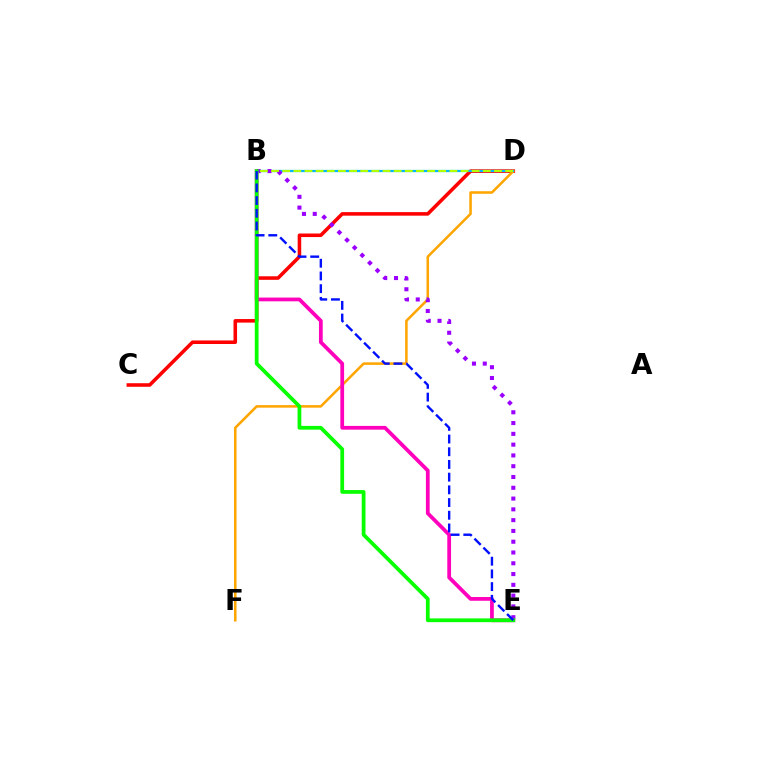{('B', 'D'): [{'color': '#00ff9d', 'line_style': 'solid', 'thickness': 1.51}, {'color': '#00b5ff', 'line_style': 'solid', 'thickness': 1.56}, {'color': '#b3ff00', 'line_style': 'dashed', 'thickness': 1.51}], ('C', 'D'): [{'color': '#ff0000', 'line_style': 'solid', 'thickness': 2.56}], ('D', 'F'): [{'color': '#ffa500', 'line_style': 'solid', 'thickness': 1.83}], ('B', 'E'): [{'color': '#ff00bd', 'line_style': 'solid', 'thickness': 2.7}, {'color': '#9b00ff', 'line_style': 'dotted', 'thickness': 2.93}, {'color': '#08ff00', 'line_style': 'solid', 'thickness': 2.7}, {'color': '#0010ff', 'line_style': 'dashed', 'thickness': 1.73}]}